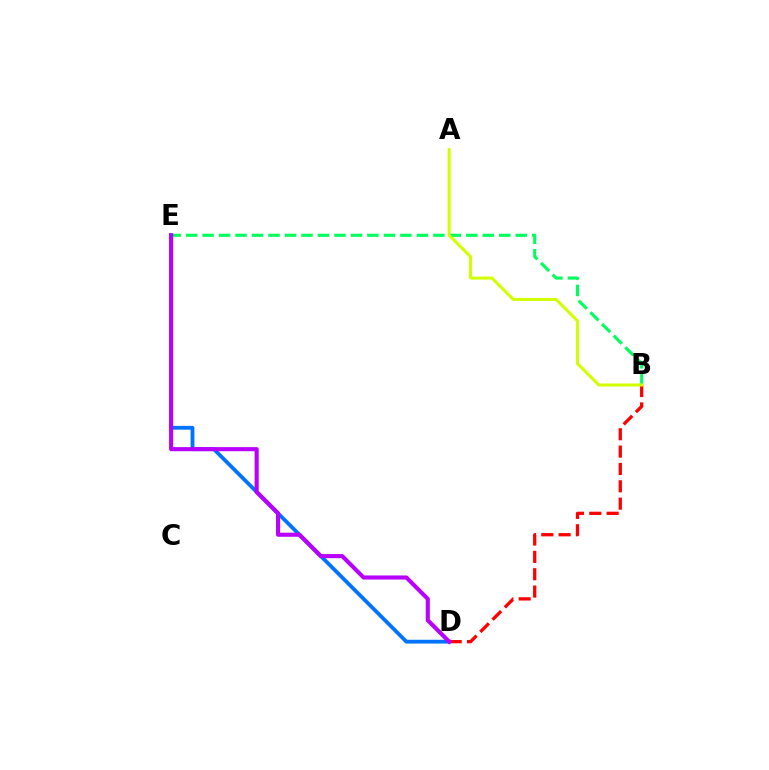{('B', 'D'): [{'color': '#ff0000', 'line_style': 'dashed', 'thickness': 2.36}], ('D', 'E'): [{'color': '#0074ff', 'line_style': 'solid', 'thickness': 2.74}, {'color': '#b900ff', 'line_style': 'solid', 'thickness': 2.95}], ('B', 'E'): [{'color': '#00ff5c', 'line_style': 'dashed', 'thickness': 2.24}], ('A', 'B'): [{'color': '#d1ff00', 'line_style': 'solid', 'thickness': 2.18}]}